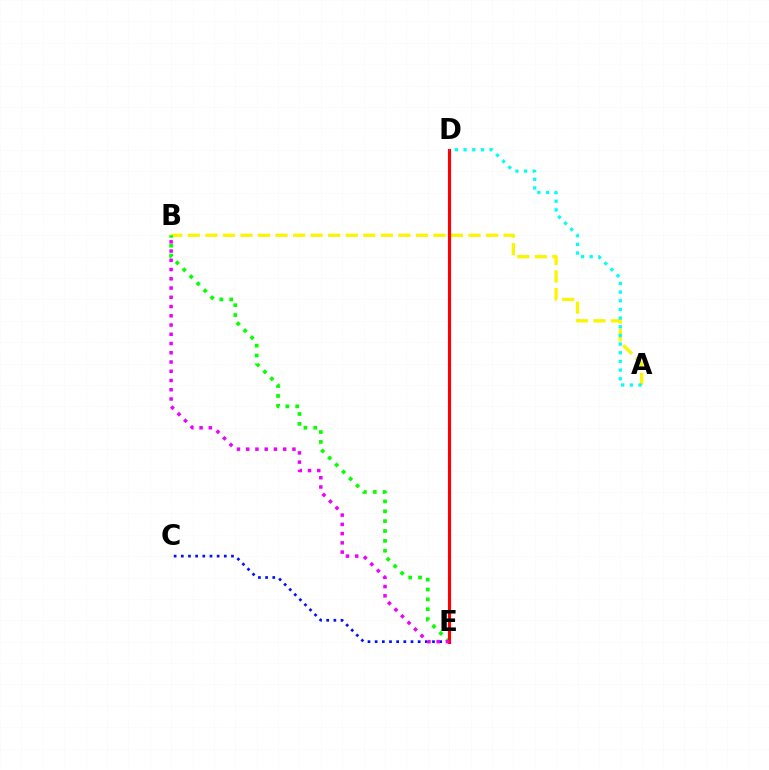{('A', 'B'): [{'color': '#fcf500', 'line_style': 'dashed', 'thickness': 2.38}], ('C', 'E'): [{'color': '#0010ff', 'line_style': 'dotted', 'thickness': 1.95}], ('B', 'E'): [{'color': '#08ff00', 'line_style': 'dotted', 'thickness': 2.68}, {'color': '#ee00ff', 'line_style': 'dotted', 'thickness': 2.51}], ('D', 'E'): [{'color': '#ff0000', 'line_style': 'solid', 'thickness': 2.25}], ('A', 'D'): [{'color': '#00fff6', 'line_style': 'dotted', 'thickness': 2.35}]}